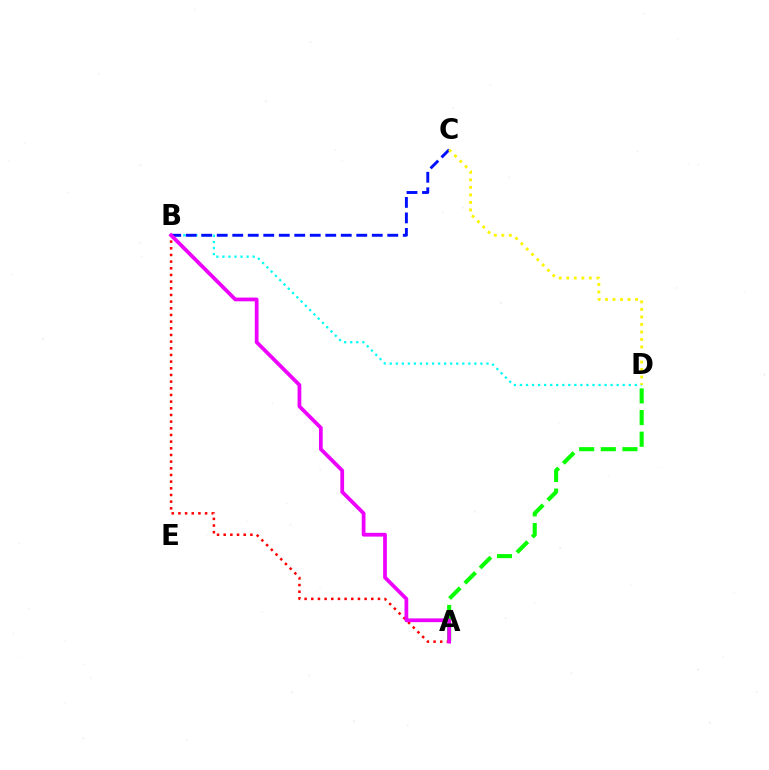{('B', 'D'): [{'color': '#00fff6', 'line_style': 'dotted', 'thickness': 1.64}], ('B', 'C'): [{'color': '#0010ff', 'line_style': 'dashed', 'thickness': 2.11}], ('A', 'D'): [{'color': '#08ff00', 'line_style': 'dashed', 'thickness': 2.94}], ('A', 'B'): [{'color': '#ff0000', 'line_style': 'dotted', 'thickness': 1.81}, {'color': '#ee00ff', 'line_style': 'solid', 'thickness': 2.7}], ('C', 'D'): [{'color': '#fcf500', 'line_style': 'dotted', 'thickness': 2.04}]}